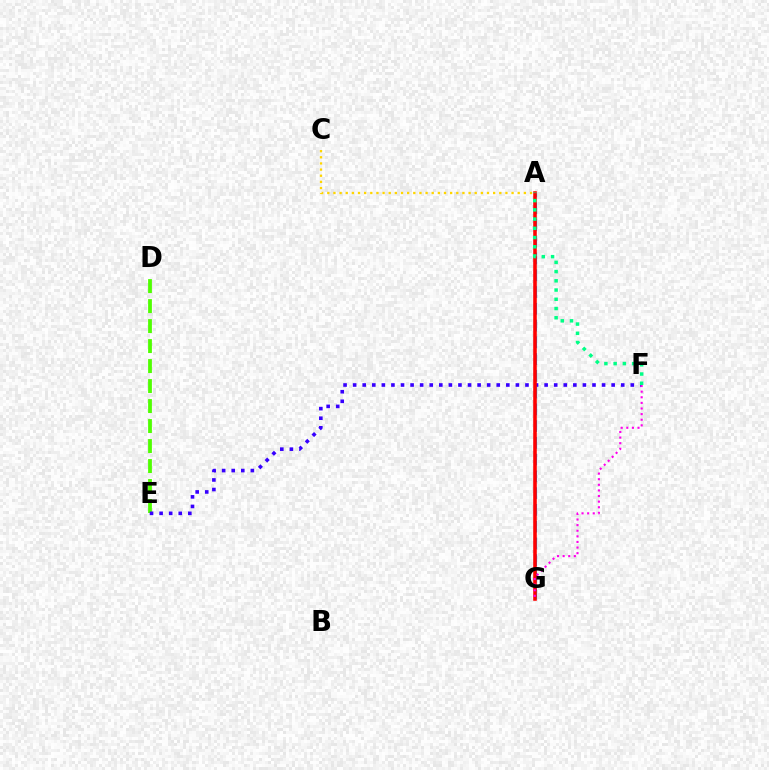{('D', 'E'): [{'color': '#4fff00', 'line_style': 'dashed', 'thickness': 2.72}], ('A', 'G'): [{'color': '#009eff', 'line_style': 'dashed', 'thickness': 2.28}, {'color': '#ff0000', 'line_style': 'solid', 'thickness': 2.56}], ('E', 'F'): [{'color': '#3700ff', 'line_style': 'dotted', 'thickness': 2.6}], ('A', 'F'): [{'color': '#00ff86', 'line_style': 'dotted', 'thickness': 2.51}], ('F', 'G'): [{'color': '#ff00ed', 'line_style': 'dotted', 'thickness': 1.52}], ('A', 'C'): [{'color': '#ffd500', 'line_style': 'dotted', 'thickness': 1.67}]}